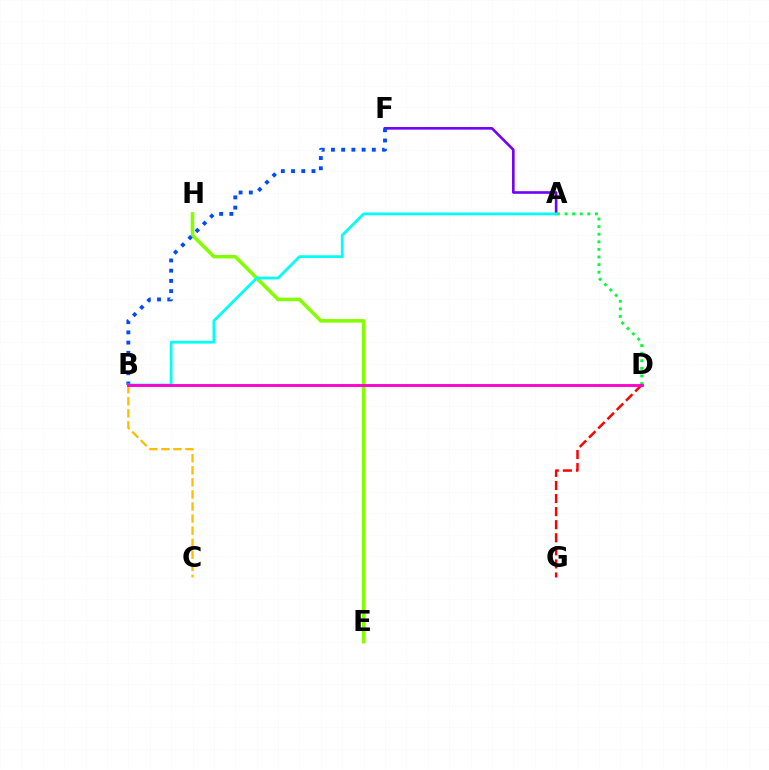{('A', 'F'): [{'color': '#7200ff', 'line_style': 'solid', 'thickness': 1.89}], ('B', 'C'): [{'color': '#ffbd00', 'line_style': 'dashed', 'thickness': 1.64}], ('E', 'H'): [{'color': '#84ff00', 'line_style': 'solid', 'thickness': 2.55}], ('A', 'D'): [{'color': '#00ff39', 'line_style': 'dotted', 'thickness': 2.06}], ('D', 'G'): [{'color': '#ff0000', 'line_style': 'dashed', 'thickness': 1.78}], ('B', 'F'): [{'color': '#004bff', 'line_style': 'dotted', 'thickness': 2.78}], ('A', 'B'): [{'color': '#00fff6', 'line_style': 'solid', 'thickness': 2.0}], ('B', 'D'): [{'color': '#ff00cf', 'line_style': 'solid', 'thickness': 2.05}]}